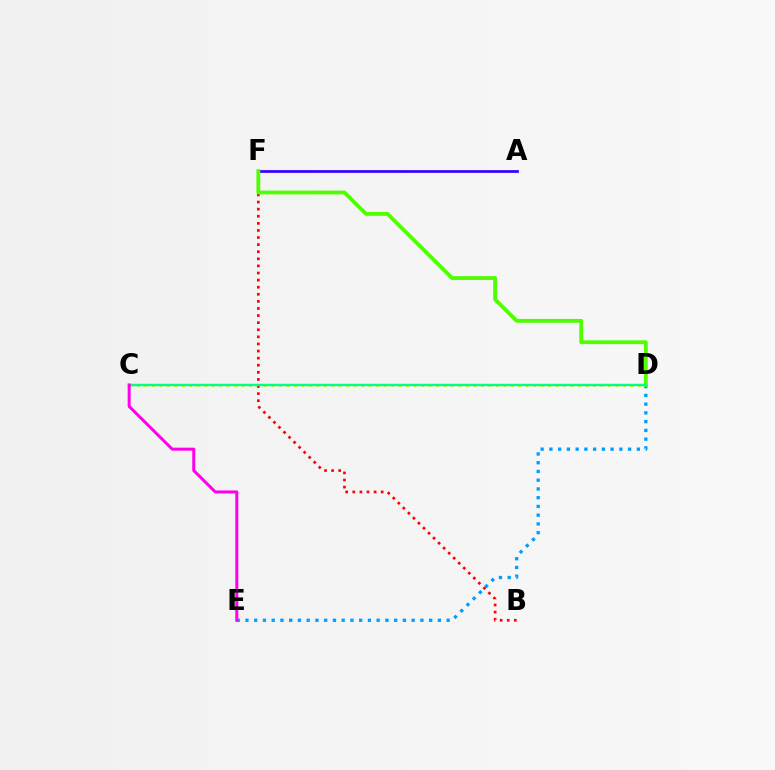{('C', 'D'): [{'color': '#ffd500', 'line_style': 'dotted', 'thickness': 2.03}, {'color': '#00ff86', 'line_style': 'solid', 'thickness': 1.77}], ('D', 'E'): [{'color': '#009eff', 'line_style': 'dotted', 'thickness': 2.38}], ('A', 'F'): [{'color': '#3700ff', 'line_style': 'solid', 'thickness': 1.97}], ('B', 'F'): [{'color': '#ff0000', 'line_style': 'dotted', 'thickness': 1.93}], ('D', 'F'): [{'color': '#4fff00', 'line_style': 'solid', 'thickness': 2.75}], ('C', 'E'): [{'color': '#ff00ed', 'line_style': 'solid', 'thickness': 2.16}]}